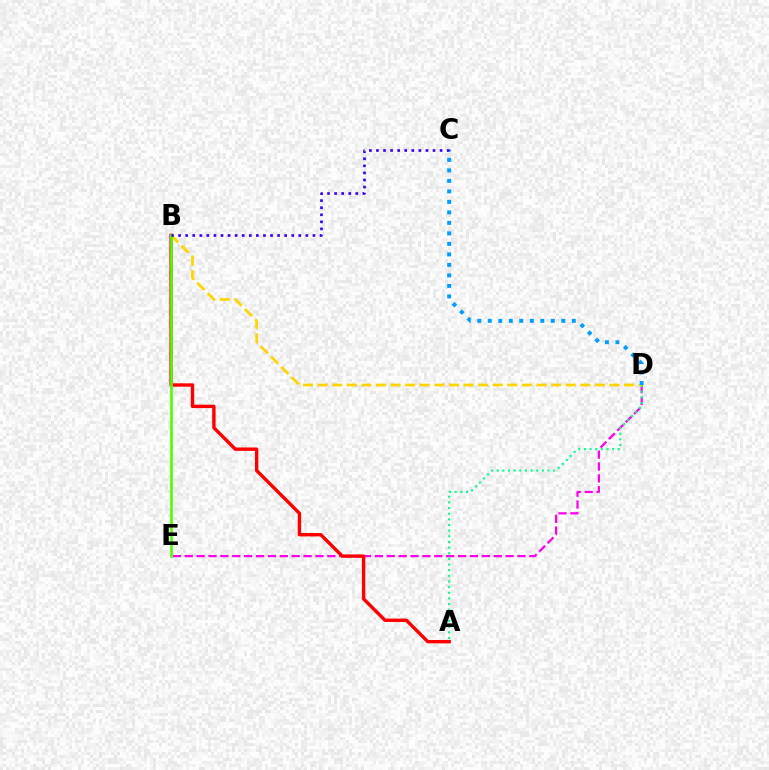{('D', 'E'): [{'color': '#ff00ed', 'line_style': 'dashed', 'thickness': 1.61}], ('A', 'B'): [{'color': '#ff0000', 'line_style': 'solid', 'thickness': 2.44}], ('A', 'D'): [{'color': '#00ff86', 'line_style': 'dotted', 'thickness': 1.54}], ('B', 'D'): [{'color': '#ffd500', 'line_style': 'dashed', 'thickness': 1.98}], ('B', 'E'): [{'color': '#4fff00', 'line_style': 'solid', 'thickness': 1.92}], ('C', 'D'): [{'color': '#009eff', 'line_style': 'dotted', 'thickness': 2.85}], ('B', 'C'): [{'color': '#3700ff', 'line_style': 'dotted', 'thickness': 1.92}]}